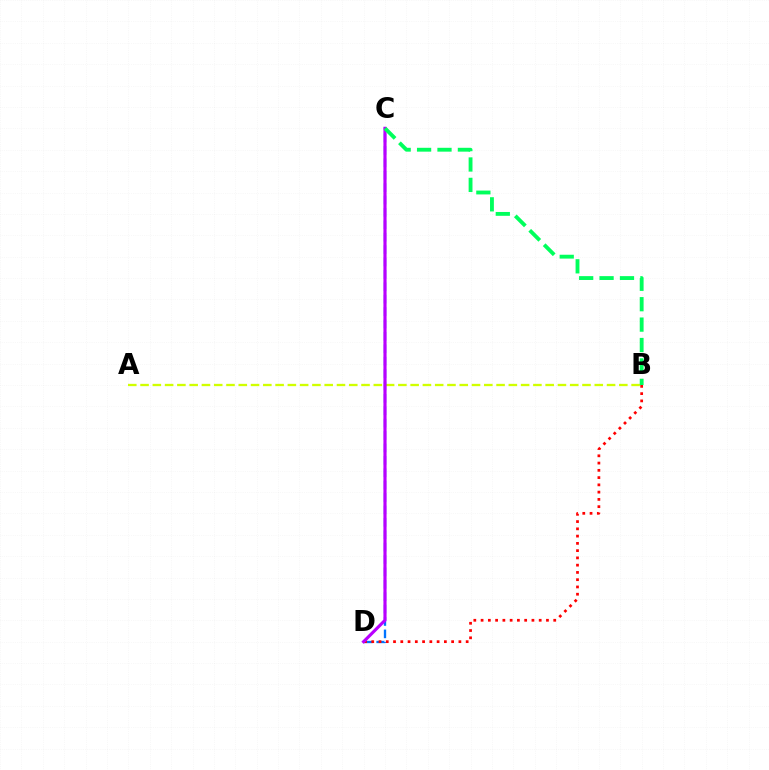{('A', 'B'): [{'color': '#d1ff00', 'line_style': 'dashed', 'thickness': 1.67}], ('C', 'D'): [{'color': '#0074ff', 'line_style': 'dashed', 'thickness': 1.68}, {'color': '#b900ff', 'line_style': 'solid', 'thickness': 2.27}], ('B', 'D'): [{'color': '#ff0000', 'line_style': 'dotted', 'thickness': 1.97}], ('B', 'C'): [{'color': '#00ff5c', 'line_style': 'dashed', 'thickness': 2.77}]}